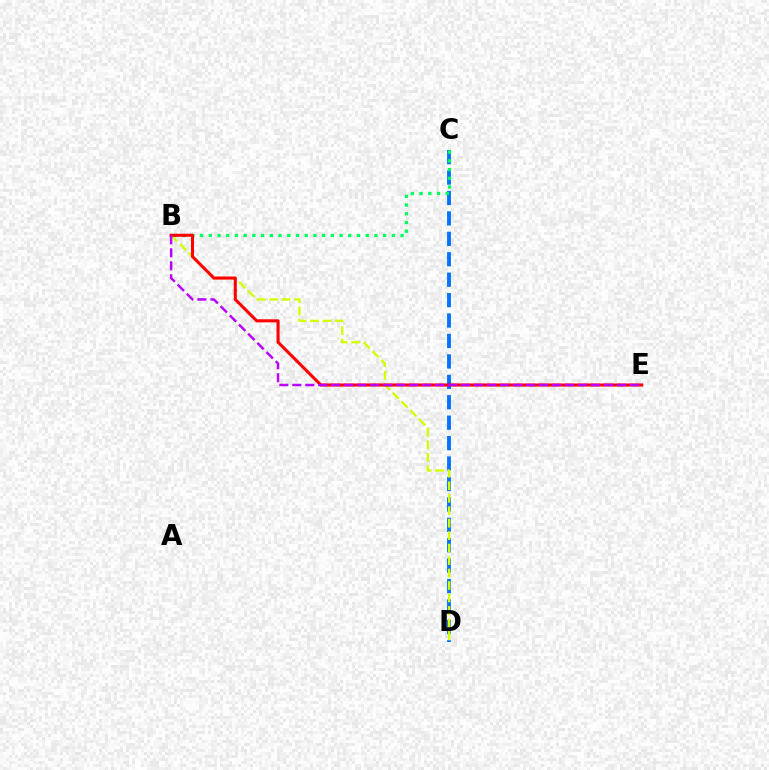{('C', 'D'): [{'color': '#0074ff', 'line_style': 'dashed', 'thickness': 2.78}], ('B', 'C'): [{'color': '#00ff5c', 'line_style': 'dotted', 'thickness': 2.37}], ('B', 'D'): [{'color': '#d1ff00', 'line_style': 'dashed', 'thickness': 1.69}], ('B', 'E'): [{'color': '#ff0000', 'line_style': 'solid', 'thickness': 2.22}, {'color': '#b900ff', 'line_style': 'dashed', 'thickness': 1.76}]}